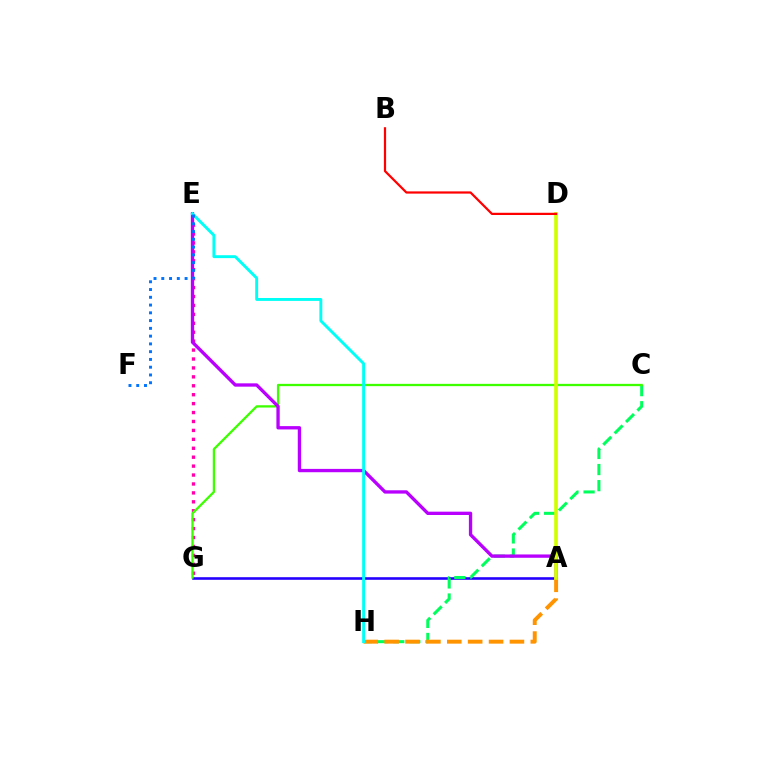{('A', 'G'): [{'color': '#2500ff', 'line_style': 'solid', 'thickness': 1.87}], ('C', 'H'): [{'color': '#00ff5c', 'line_style': 'dashed', 'thickness': 2.19}], ('E', 'G'): [{'color': '#ff00ac', 'line_style': 'dotted', 'thickness': 2.43}], ('C', 'G'): [{'color': '#3dff00', 'line_style': 'solid', 'thickness': 1.65}], ('A', 'H'): [{'color': '#ff9400', 'line_style': 'dashed', 'thickness': 2.84}], ('A', 'E'): [{'color': '#b900ff', 'line_style': 'solid', 'thickness': 2.4}], ('A', 'D'): [{'color': '#d1ff00', 'line_style': 'solid', 'thickness': 2.65}], ('E', 'H'): [{'color': '#00fff6', 'line_style': 'solid', 'thickness': 2.09}], ('B', 'D'): [{'color': '#ff0000', 'line_style': 'solid', 'thickness': 1.6}], ('E', 'F'): [{'color': '#0074ff', 'line_style': 'dotted', 'thickness': 2.11}]}